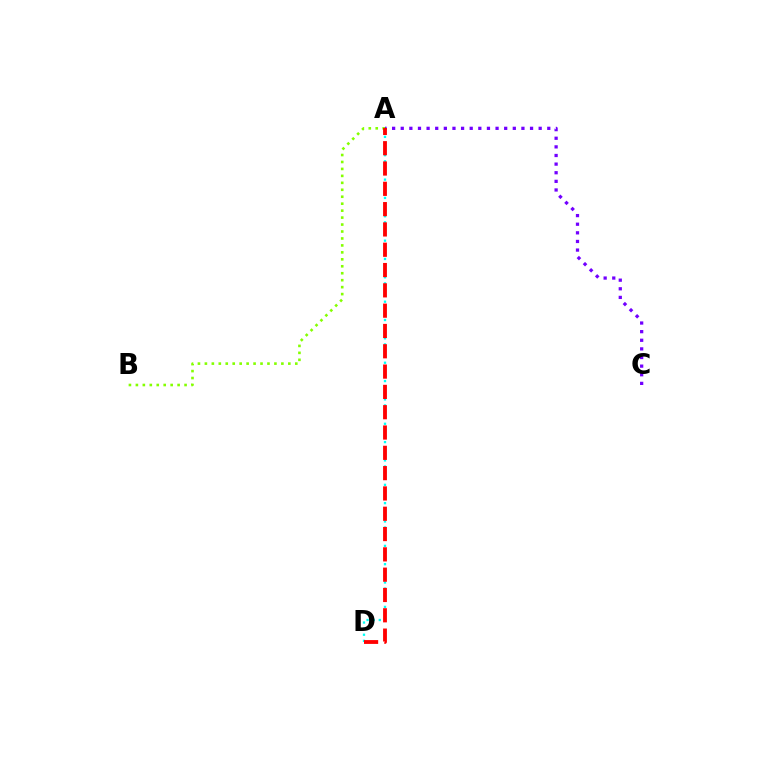{('A', 'D'): [{'color': '#00fff6', 'line_style': 'dotted', 'thickness': 1.66}, {'color': '#ff0000', 'line_style': 'dashed', 'thickness': 2.76}], ('A', 'C'): [{'color': '#7200ff', 'line_style': 'dotted', 'thickness': 2.34}], ('A', 'B'): [{'color': '#84ff00', 'line_style': 'dotted', 'thickness': 1.89}]}